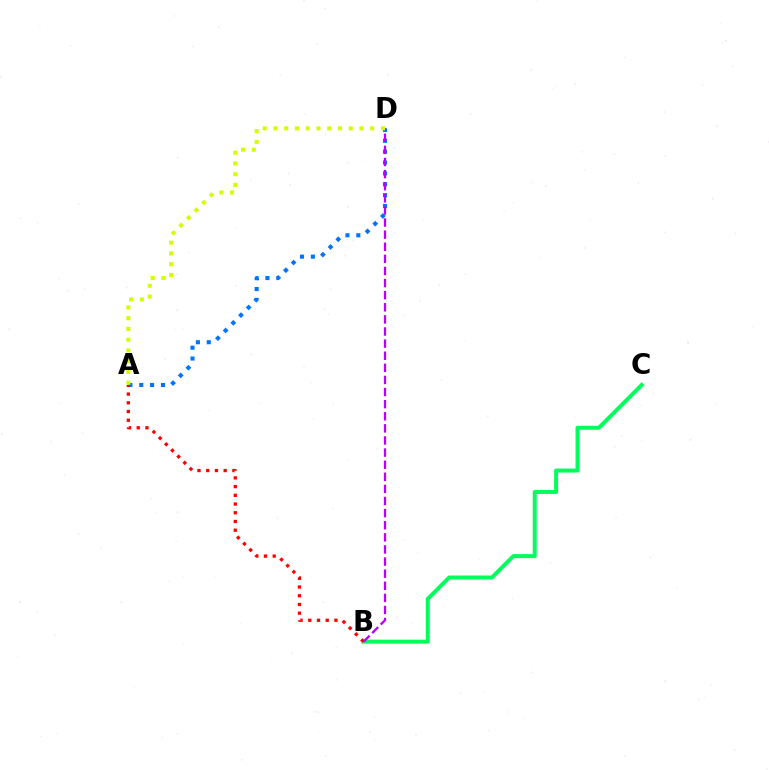{('B', 'C'): [{'color': '#00ff5c', 'line_style': 'solid', 'thickness': 2.87}], ('A', 'D'): [{'color': '#0074ff', 'line_style': 'dotted', 'thickness': 2.95}, {'color': '#d1ff00', 'line_style': 'dotted', 'thickness': 2.92}], ('A', 'B'): [{'color': '#ff0000', 'line_style': 'dotted', 'thickness': 2.37}], ('B', 'D'): [{'color': '#b900ff', 'line_style': 'dashed', 'thickness': 1.64}]}